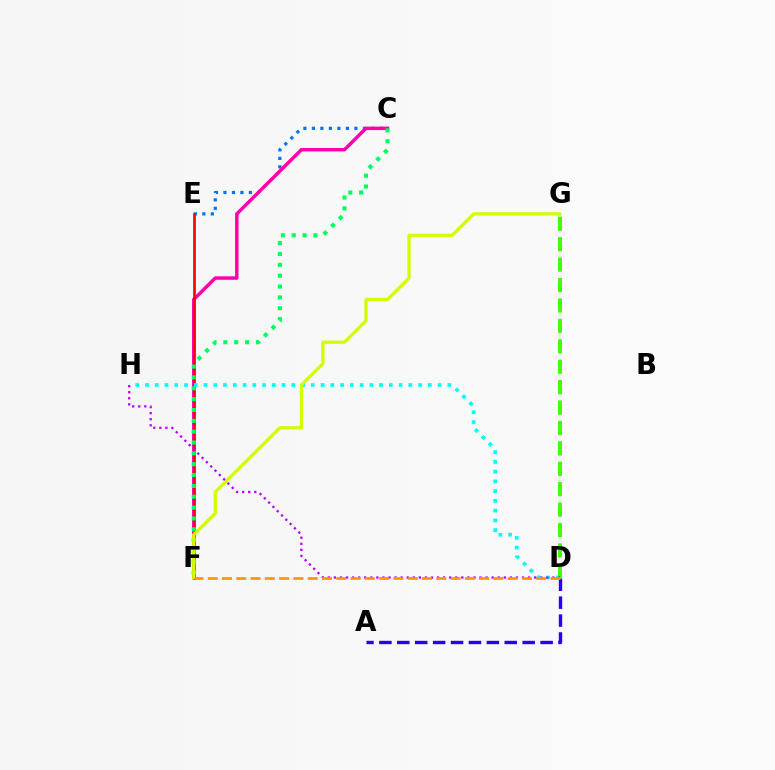{('C', 'E'): [{'color': '#0074ff', 'line_style': 'dotted', 'thickness': 2.31}], ('A', 'D'): [{'color': '#2500ff', 'line_style': 'dashed', 'thickness': 2.43}], ('C', 'F'): [{'color': '#ff00ac', 'line_style': 'solid', 'thickness': 2.49}, {'color': '#00ff5c', 'line_style': 'dotted', 'thickness': 2.95}], ('E', 'F'): [{'color': '#ff0000', 'line_style': 'solid', 'thickness': 1.92}], ('D', 'H'): [{'color': '#00fff6', 'line_style': 'dotted', 'thickness': 2.65}, {'color': '#b900ff', 'line_style': 'dotted', 'thickness': 1.65}], ('F', 'G'): [{'color': '#d1ff00', 'line_style': 'solid', 'thickness': 2.34}], ('D', 'G'): [{'color': '#3dff00', 'line_style': 'dashed', 'thickness': 2.77}], ('D', 'F'): [{'color': '#ff9400', 'line_style': 'dashed', 'thickness': 1.94}]}